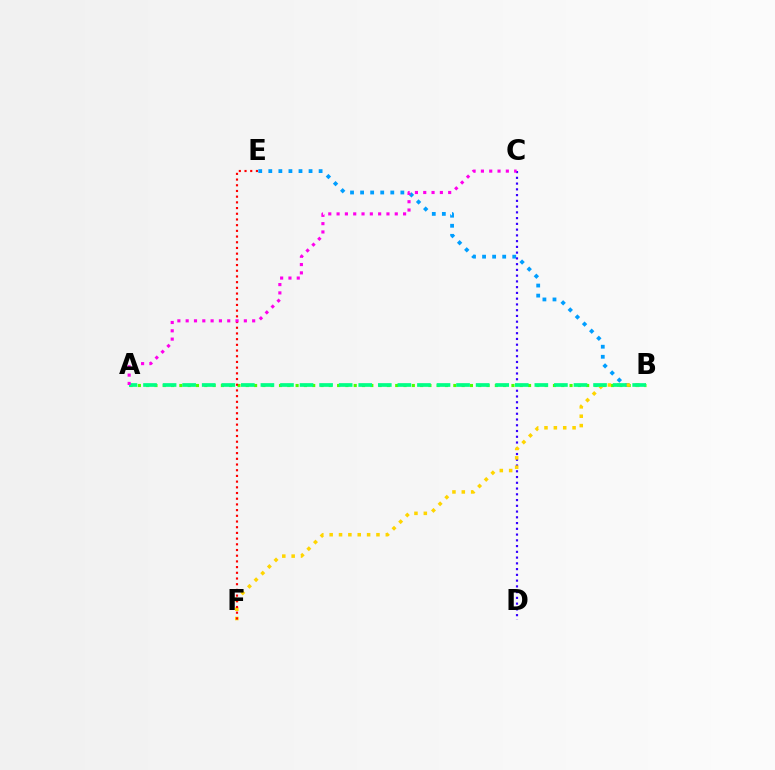{('B', 'E'): [{'color': '#009eff', 'line_style': 'dotted', 'thickness': 2.73}], ('A', 'B'): [{'color': '#4fff00', 'line_style': 'dotted', 'thickness': 2.26}, {'color': '#00ff86', 'line_style': 'dashed', 'thickness': 2.66}], ('C', 'D'): [{'color': '#3700ff', 'line_style': 'dotted', 'thickness': 1.56}], ('B', 'F'): [{'color': '#ffd500', 'line_style': 'dotted', 'thickness': 2.54}], ('E', 'F'): [{'color': '#ff0000', 'line_style': 'dotted', 'thickness': 1.55}], ('A', 'C'): [{'color': '#ff00ed', 'line_style': 'dotted', 'thickness': 2.26}]}